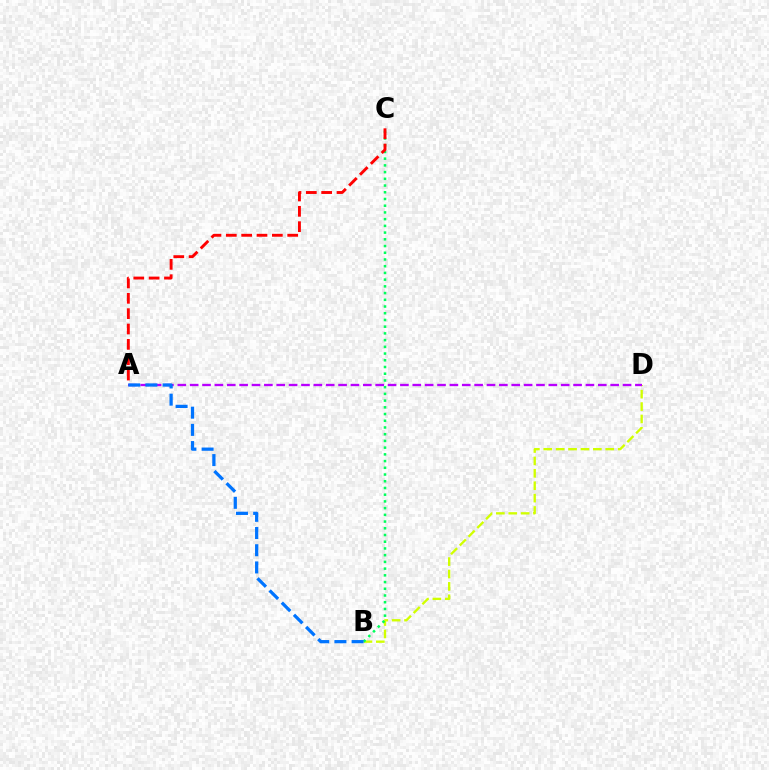{('B', 'D'): [{'color': '#d1ff00', 'line_style': 'dashed', 'thickness': 1.68}], ('B', 'C'): [{'color': '#00ff5c', 'line_style': 'dotted', 'thickness': 1.83}], ('A', 'C'): [{'color': '#ff0000', 'line_style': 'dashed', 'thickness': 2.09}], ('A', 'D'): [{'color': '#b900ff', 'line_style': 'dashed', 'thickness': 1.68}], ('A', 'B'): [{'color': '#0074ff', 'line_style': 'dashed', 'thickness': 2.34}]}